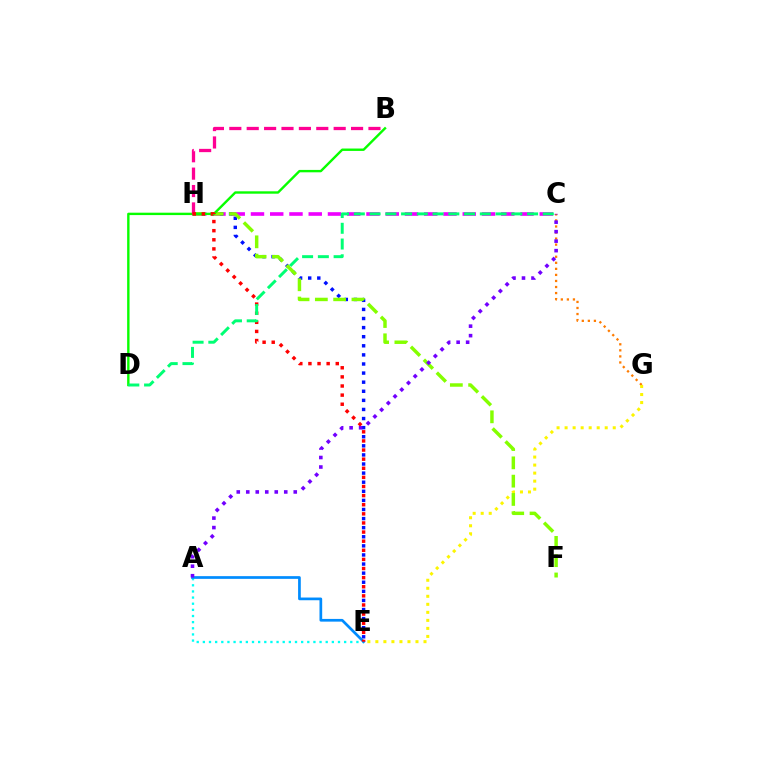{('C', 'G'): [{'color': '#ff7c00', 'line_style': 'dotted', 'thickness': 1.64}], ('A', 'E'): [{'color': '#00fff6', 'line_style': 'dotted', 'thickness': 1.67}, {'color': '#008cff', 'line_style': 'solid', 'thickness': 1.95}], ('C', 'H'): [{'color': '#ee00ff', 'line_style': 'dashed', 'thickness': 2.62}], ('E', 'G'): [{'color': '#fcf500', 'line_style': 'dotted', 'thickness': 2.18}], ('E', 'H'): [{'color': '#0010ff', 'line_style': 'dotted', 'thickness': 2.47}, {'color': '#ff0000', 'line_style': 'dotted', 'thickness': 2.48}], ('F', 'H'): [{'color': '#84ff00', 'line_style': 'dashed', 'thickness': 2.49}], ('B', 'D'): [{'color': '#08ff00', 'line_style': 'solid', 'thickness': 1.73}], ('B', 'H'): [{'color': '#ff0094', 'line_style': 'dashed', 'thickness': 2.36}], ('C', 'D'): [{'color': '#00ff74', 'line_style': 'dashed', 'thickness': 2.14}], ('A', 'C'): [{'color': '#7200ff', 'line_style': 'dotted', 'thickness': 2.58}]}